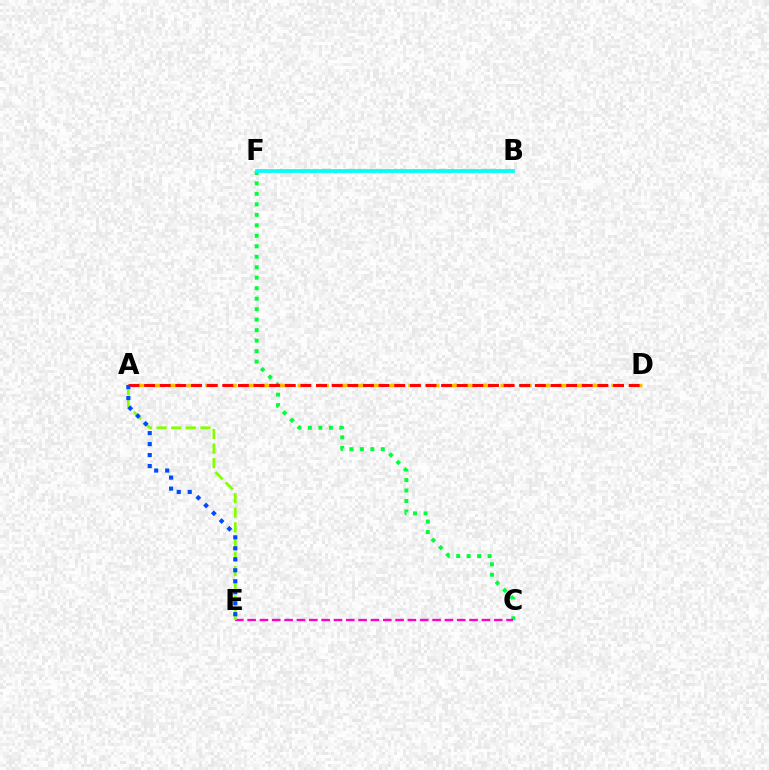{('C', 'F'): [{'color': '#00ff39', 'line_style': 'dotted', 'thickness': 2.85}], ('C', 'E'): [{'color': '#ff00cf', 'line_style': 'dashed', 'thickness': 1.68}], ('B', 'F'): [{'color': '#7200ff', 'line_style': 'dashed', 'thickness': 1.56}, {'color': '#00fff6', 'line_style': 'solid', 'thickness': 2.67}], ('A', 'D'): [{'color': '#ffbd00', 'line_style': 'dashed', 'thickness': 2.51}, {'color': '#ff0000', 'line_style': 'dashed', 'thickness': 2.12}], ('A', 'E'): [{'color': '#84ff00', 'line_style': 'dashed', 'thickness': 1.98}, {'color': '#004bff', 'line_style': 'dotted', 'thickness': 2.98}]}